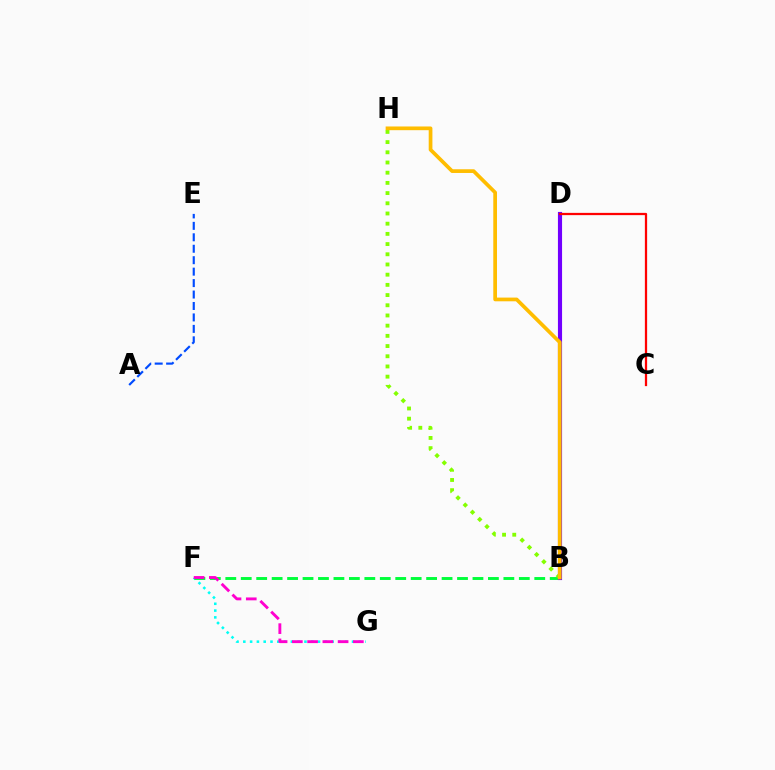{('F', 'G'): [{'color': '#00fff6', 'line_style': 'dotted', 'thickness': 1.85}, {'color': '#ff00cf', 'line_style': 'dashed', 'thickness': 2.07}], ('B', 'F'): [{'color': '#00ff39', 'line_style': 'dashed', 'thickness': 2.1}], ('B', 'H'): [{'color': '#84ff00', 'line_style': 'dotted', 'thickness': 2.77}, {'color': '#ffbd00', 'line_style': 'solid', 'thickness': 2.67}], ('B', 'D'): [{'color': '#7200ff', 'line_style': 'solid', 'thickness': 2.98}], ('C', 'D'): [{'color': '#ff0000', 'line_style': 'solid', 'thickness': 1.63}], ('A', 'E'): [{'color': '#004bff', 'line_style': 'dashed', 'thickness': 1.56}]}